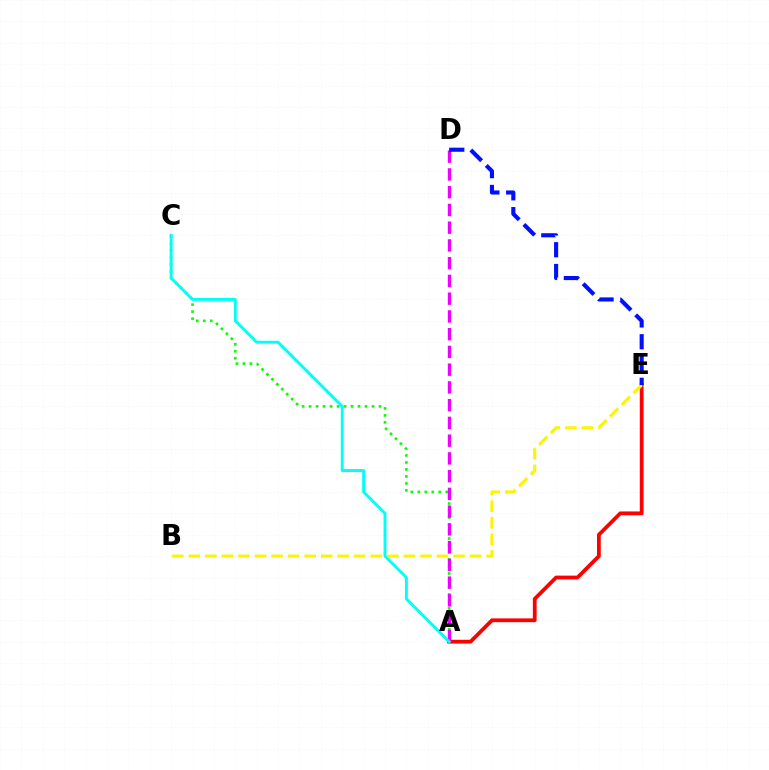{('A', 'C'): [{'color': '#08ff00', 'line_style': 'dotted', 'thickness': 1.9}, {'color': '#00fff6', 'line_style': 'solid', 'thickness': 2.09}], ('A', 'E'): [{'color': '#ff0000', 'line_style': 'solid', 'thickness': 2.72}], ('A', 'D'): [{'color': '#ee00ff', 'line_style': 'dashed', 'thickness': 2.41}], ('B', 'E'): [{'color': '#fcf500', 'line_style': 'dashed', 'thickness': 2.25}], ('D', 'E'): [{'color': '#0010ff', 'line_style': 'dashed', 'thickness': 2.96}]}